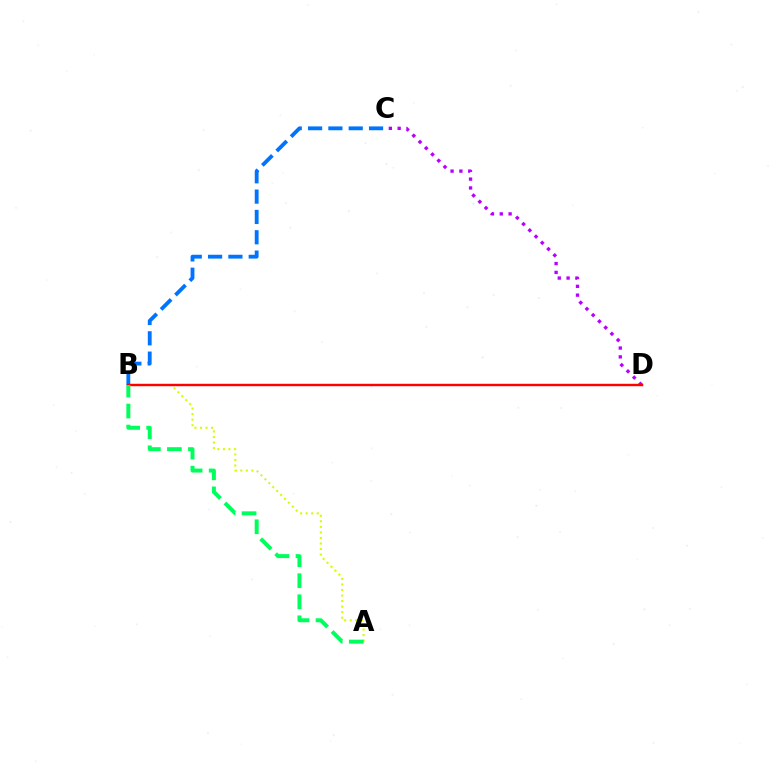{('C', 'D'): [{'color': '#b900ff', 'line_style': 'dotted', 'thickness': 2.4}], ('A', 'B'): [{'color': '#d1ff00', 'line_style': 'dotted', 'thickness': 1.5}, {'color': '#00ff5c', 'line_style': 'dashed', 'thickness': 2.86}], ('B', 'C'): [{'color': '#0074ff', 'line_style': 'dashed', 'thickness': 2.76}], ('B', 'D'): [{'color': '#ff0000', 'line_style': 'solid', 'thickness': 1.74}]}